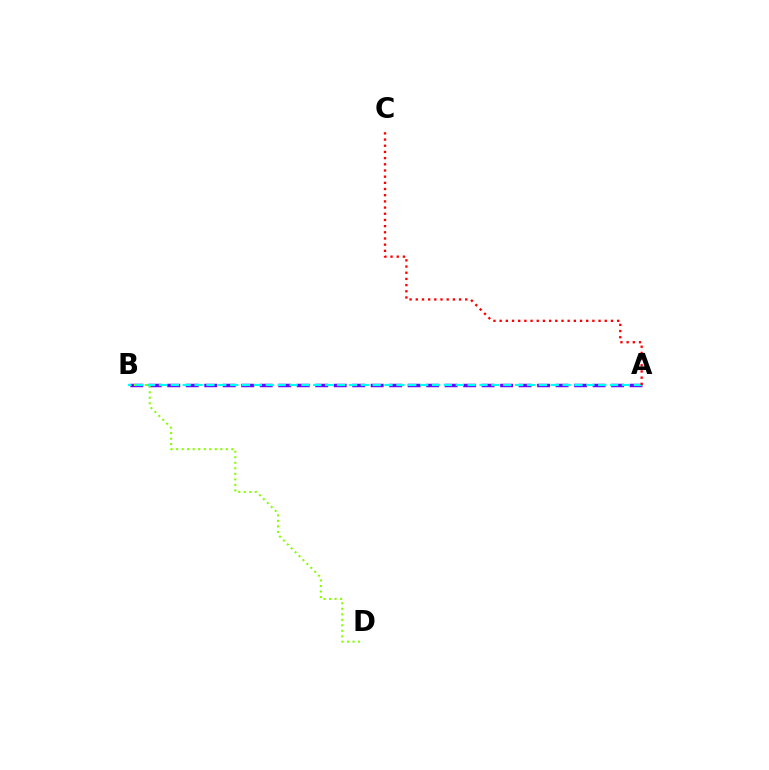{('A', 'B'): [{'color': '#7200ff', 'line_style': 'dashed', 'thickness': 2.51}, {'color': '#00fff6', 'line_style': 'dashed', 'thickness': 1.61}], ('B', 'D'): [{'color': '#84ff00', 'line_style': 'dotted', 'thickness': 1.5}], ('A', 'C'): [{'color': '#ff0000', 'line_style': 'dotted', 'thickness': 1.68}]}